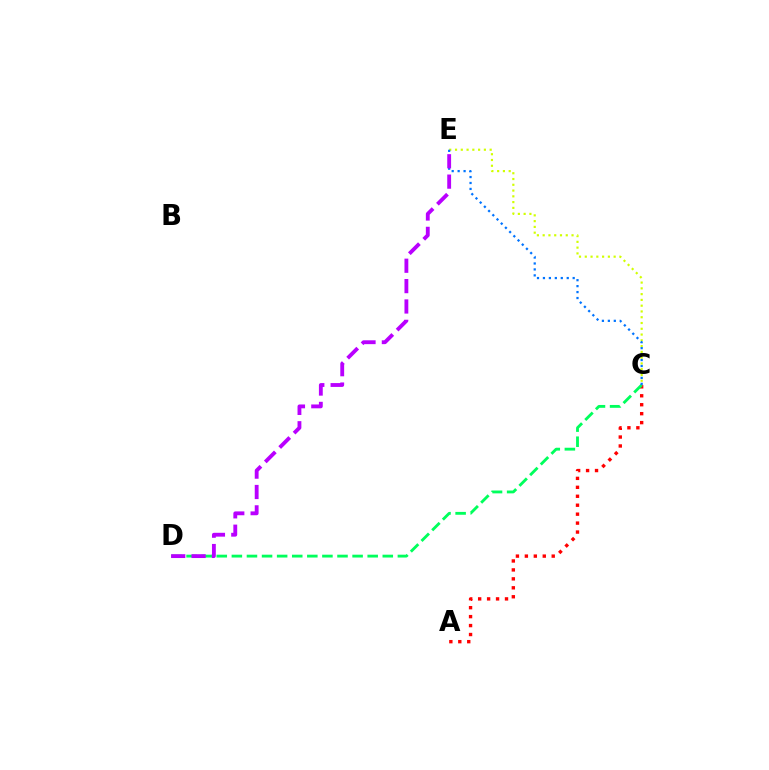{('C', 'E'): [{'color': '#d1ff00', 'line_style': 'dotted', 'thickness': 1.57}, {'color': '#0074ff', 'line_style': 'dotted', 'thickness': 1.62}], ('A', 'C'): [{'color': '#ff0000', 'line_style': 'dotted', 'thickness': 2.43}], ('C', 'D'): [{'color': '#00ff5c', 'line_style': 'dashed', 'thickness': 2.05}], ('D', 'E'): [{'color': '#b900ff', 'line_style': 'dashed', 'thickness': 2.77}]}